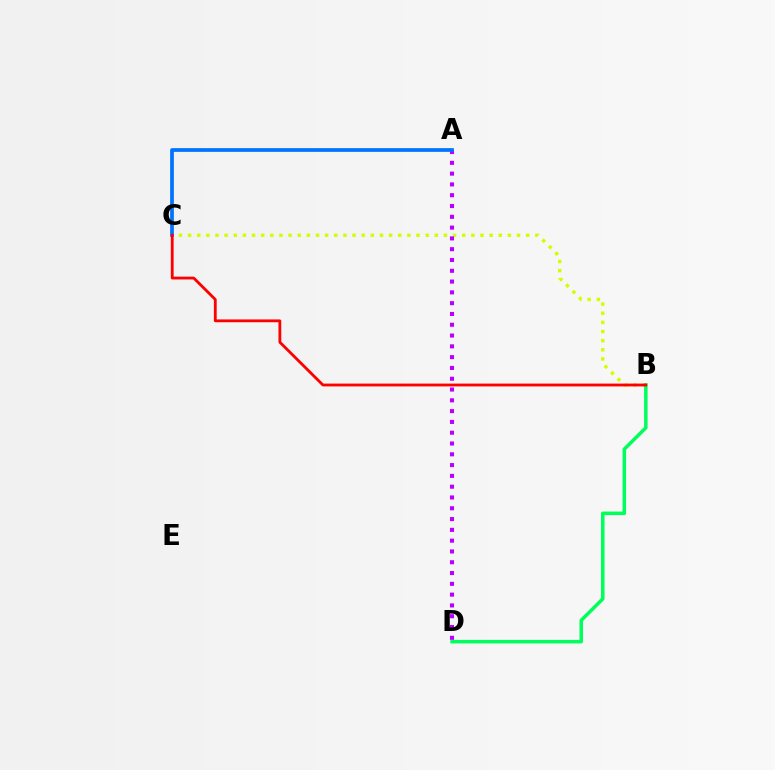{('B', 'C'): [{'color': '#d1ff00', 'line_style': 'dotted', 'thickness': 2.48}, {'color': '#ff0000', 'line_style': 'solid', 'thickness': 2.02}], ('B', 'D'): [{'color': '#00ff5c', 'line_style': 'solid', 'thickness': 2.53}], ('A', 'D'): [{'color': '#b900ff', 'line_style': 'dotted', 'thickness': 2.93}], ('A', 'C'): [{'color': '#0074ff', 'line_style': 'solid', 'thickness': 2.68}]}